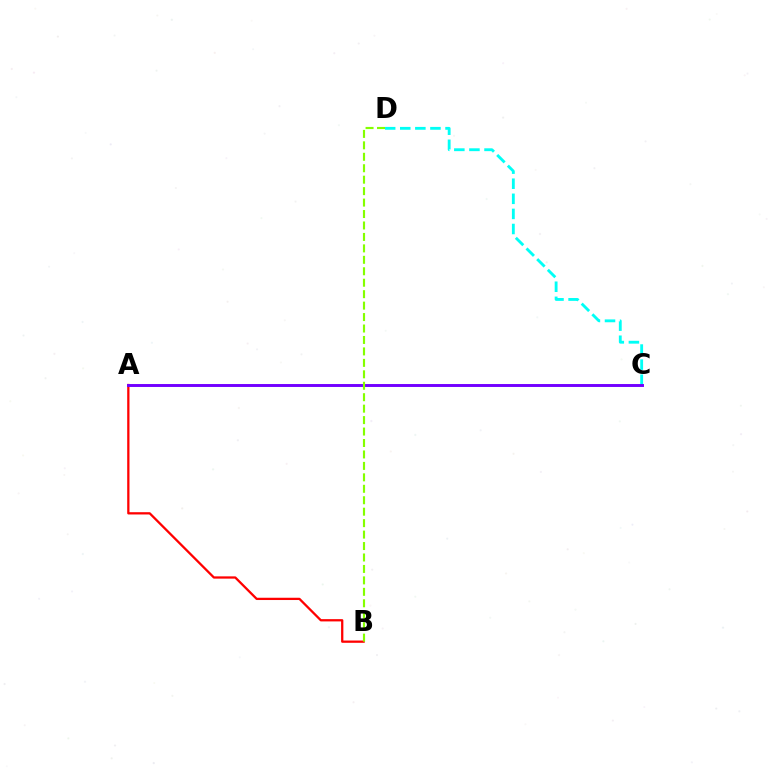{('C', 'D'): [{'color': '#00fff6', 'line_style': 'dashed', 'thickness': 2.05}], ('A', 'B'): [{'color': '#ff0000', 'line_style': 'solid', 'thickness': 1.64}], ('A', 'C'): [{'color': '#7200ff', 'line_style': 'solid', 'thickness': 2.11}], ('B', 'D'): [{'color': '#84ff00', 'line_style': 'dashed', 'thickness': 1.56}]}